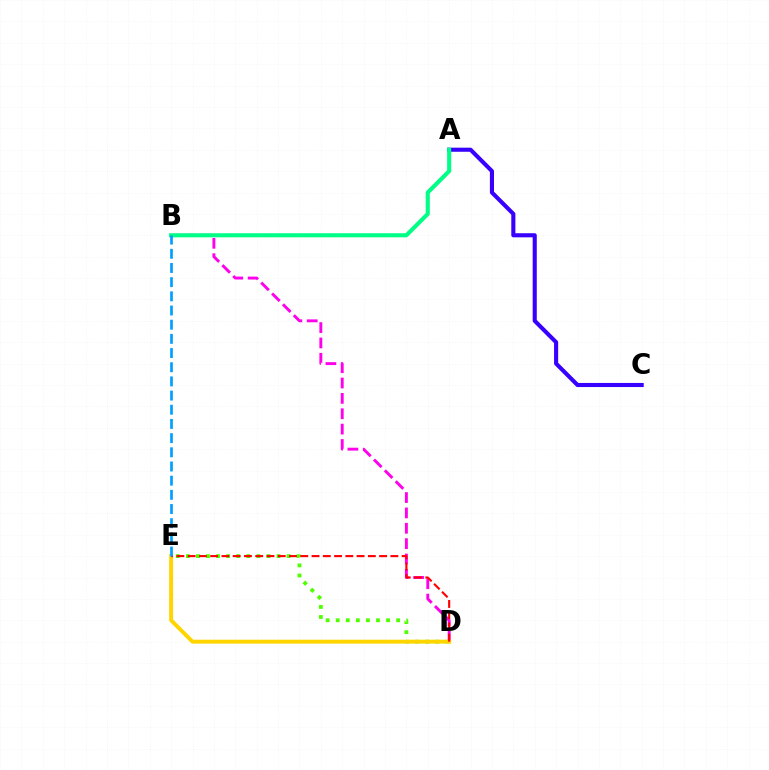{('A', 'C'): [{'color': '#3700ff', 'line_style': 'solid', 'thickness': 2.95}], ('D', 'E'): [{'color': '#4fff00', 'line_style': 'dotted', 'thickness': 2.74}, {'color': '#ffd500', 'line_style': 'solid', 'thickness': 2.83}, {'color': '#ff0000', 'line_style': 'dashed', 'thickness': 1.53}], ('B', 'D'): [{'color': '#ff00ed', 'line_style': 'dashed', 'thickness': 2.09}], ('A', 'B'): [{'color': '#00ff86', 'line_style': 'solid', 'thickness': 2.94}], ('B', 'E'): [{'color': '#009eff', 'line_style': 'dashed', 'thickness': 1.93}]}